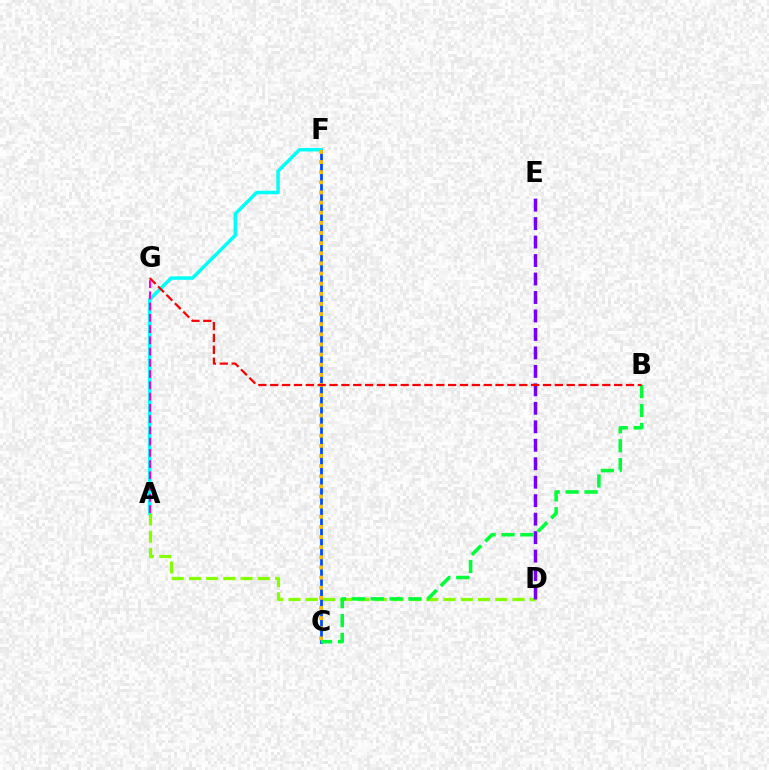{('C', 'F'): [{'color': '#004bff', 'line_style': 'solid', 'thickness': 1.99}, {'color': '#ffbd00', 'line_style': 'dotted', 'thickness': 2.75}], ('A', 'F'): [{'color': '#00fff6', 'line_style': 'solid', 'thickness': 2.5}], ('A', 'D'): [{'color': '#84ff00', 'line_style': 'dashed', 'thickness': 2.34}], ('D', 'E'): [{'color': '#7200ff', 'line_style': 'dashed', 'thickness': 2.51}], ('B', 'C'): [{'color': '#00ff39', 'line_style': 'dashed', 'thickness': 2.56}], ('B', 'G'): [{'color': '#ff0000', 'line_style': 'dashed', 'thickness': 1.61}], ('A', 'G'): [{'color': '#ff00cf', 'line_style': 'dashed', 'thickness': 1.53}]}